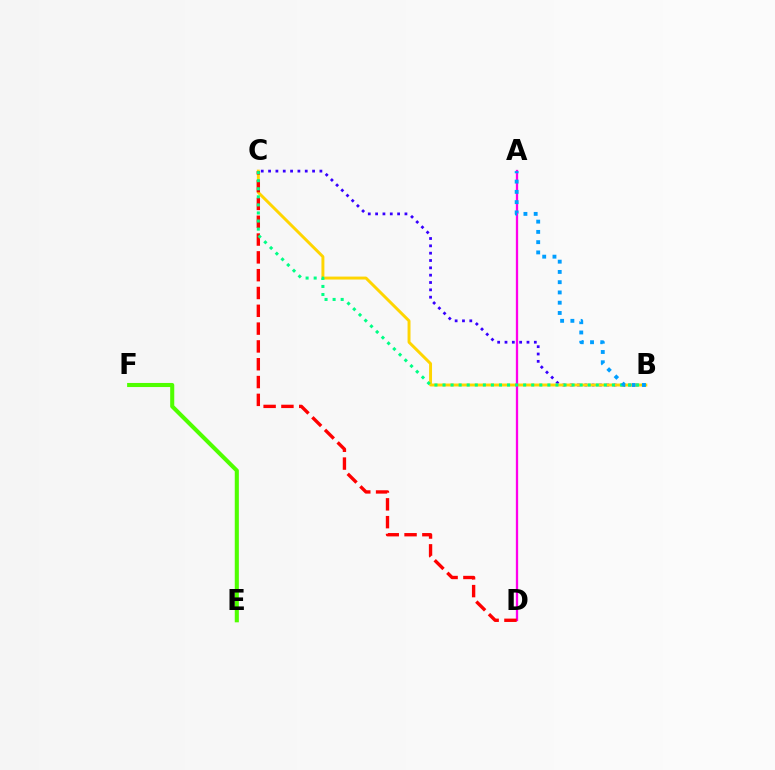{('E', 'F'): [{'color': '#4fff00', 'line_style': 'solid', 'thickness': 2.94}], ('B', 'C'): [{'color': '#3700ff', 'line_style': 'dotted', 'thickness': 1.99}, {'color': '#ffd500', 'line_style': 'solid', 'thickness': 2.12}, {'color': '#00ff86', 'line_style': 'dotted', 'thickness': 2.19}], ('A', 'D'): [{'color': '#ff00ed', 'line_style': 'solid', 'thickness': 1.65}], ('C', 'D'): [{'color': '#ff0000', 'line_style': 'dashed', 'thickness': 2.42}], ('A', 'B'): [{'color': '#009eff', 'line_style': 'dotted', 'thickness': 2.79}]}